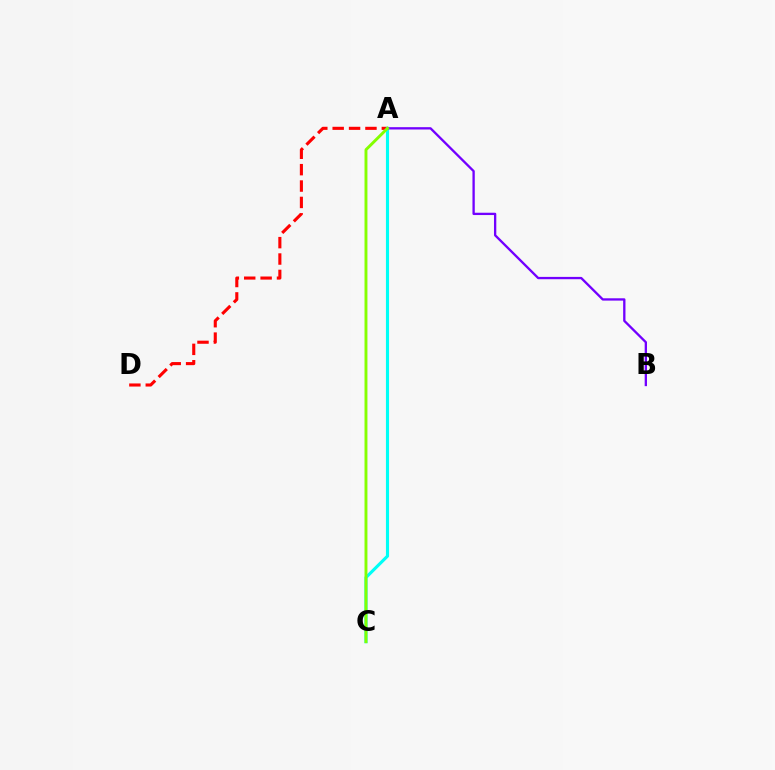{('A', 'D'): [{'color': '#ff0000', 'line_style': 'dashed', 'thickness': 2.23}], ('A', 'C'): [{'color': '#00fff6', 'line_style': 'solid', 'thickness': 2.25}, {'color': '#84ff00', 'line_style': 'solid', 'thickness': 2.1}], ('A', 'B'): [{'color': '#7200ff', 'line_style': 'solid', 'thickness': 1.67}]}